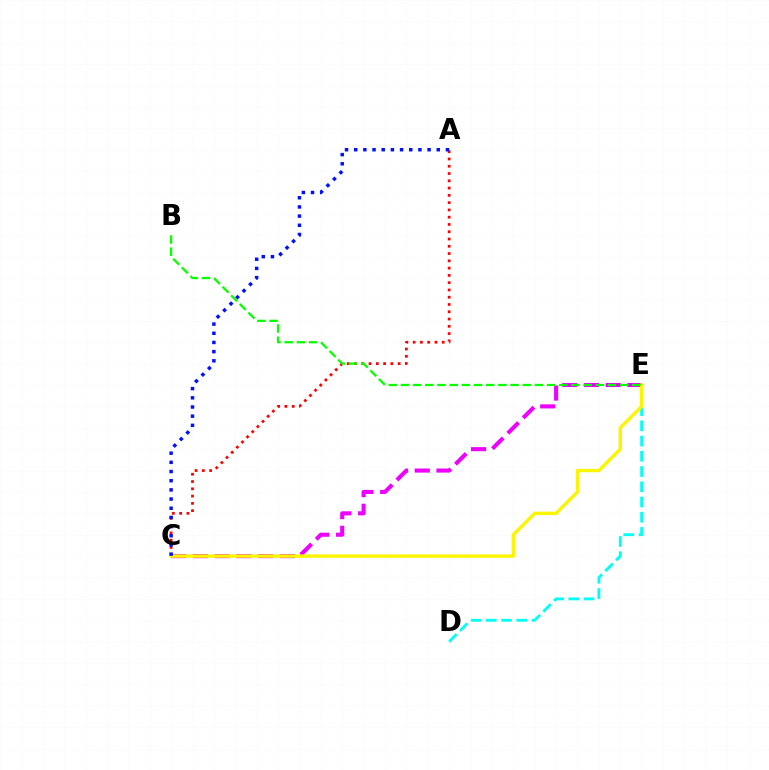{('A', 'C'): [{'color': '#ff0000', 'line_style': 'dotted', 'thickness': 1.98}, {'color': '#0010ff', 'line_style': 'dotted', 'thickness': 2.49}], ('C', 'E'): [{'color': '#ee00ff', 'line_style': 'dashed', 'thickness': 2.95}, {'color': '#fcf500', 'line_style': 'solid', 'thickness': 2.43}], ('D', 'E'): [{'color': '#00fff6', 'line_style': 'dashed', 'thickness': 2.07}], ('B', 'E'): [{'color': '#08ff00', 'line_style': 'dashed', 'thickness': 1.65}]}